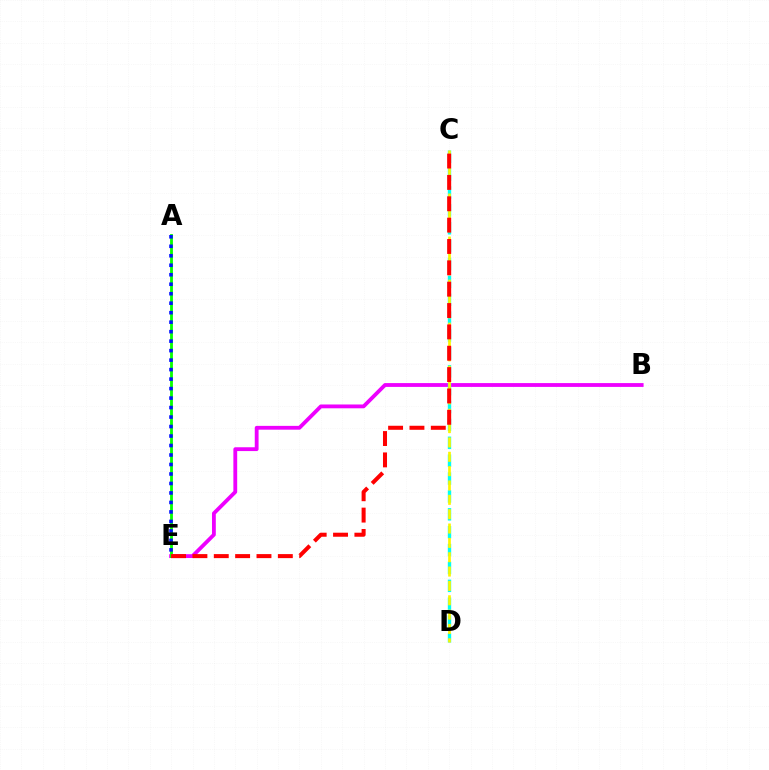{('B', 'E'): [{'color': '#ee00ff', 'line_style': 'solid', 'thickness': 2.75}], ('A', 'E'): [{'color': '#08ff00', 'line_style': 'solid', 'thickness': 2.04}, {'color': '#0010ff', 'line_style': 'dotted', 'thickness': 2.58}], ('C', 'D'): [{'color': '#00fff6', 'line_style': 'dashed', 'thickness': 2.43}, {'color': '#fcf500', 'line_style': 'dashed', 'thickness': 1.95}], ('C', 'E'): [{'color': '#ff0000', 'line_style': 'dashed', 'thickness': 2.9}]}